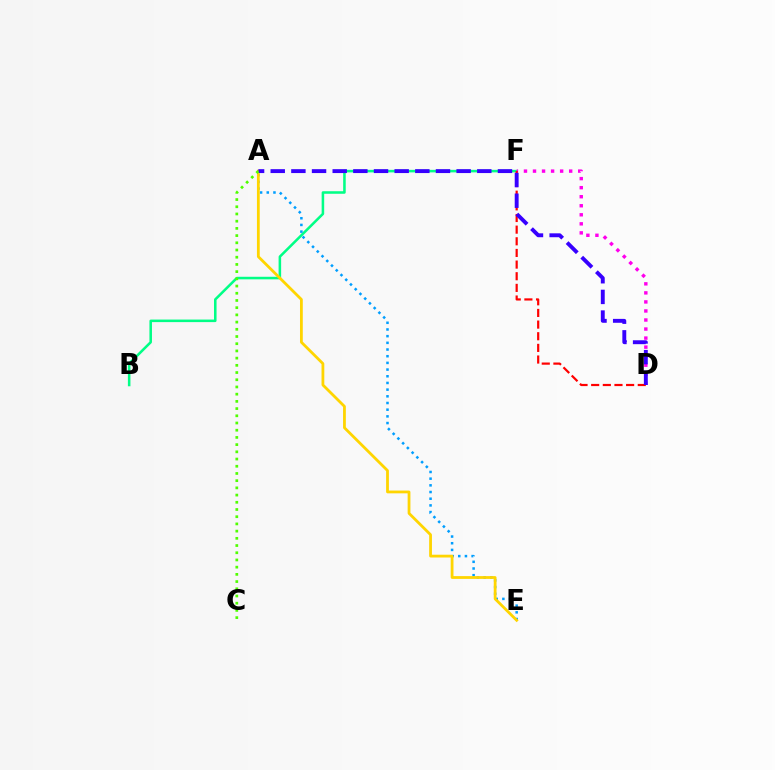{('B', 'F'): [{'color': '#00ff86', 'line_style': 'solid', 'thickness': 1.83}], ('D', 'F'): [{'color': '#ff00ed', 'line_style': 'dotted', 'thickness': 2.46}, {'color': '#ff0000', 'line_style': 'dashed', 'thickness': 1.58}], ('A', 'E'): [{'color': '#009eff', 'line_style': 'dotted', 'thickness': 1.82}, {'color': '#ffd500', 'line_style': 'solid', 'thickness': 2.0}], ('A', 'D'): [{'color': '#3700ff', 'line_style': 'dashed', 'thickness': 2.81}], ('A', 'C'): [{'color': '#4fff00', 'line_style': 'dotted', 'thickness': 1.96}]}